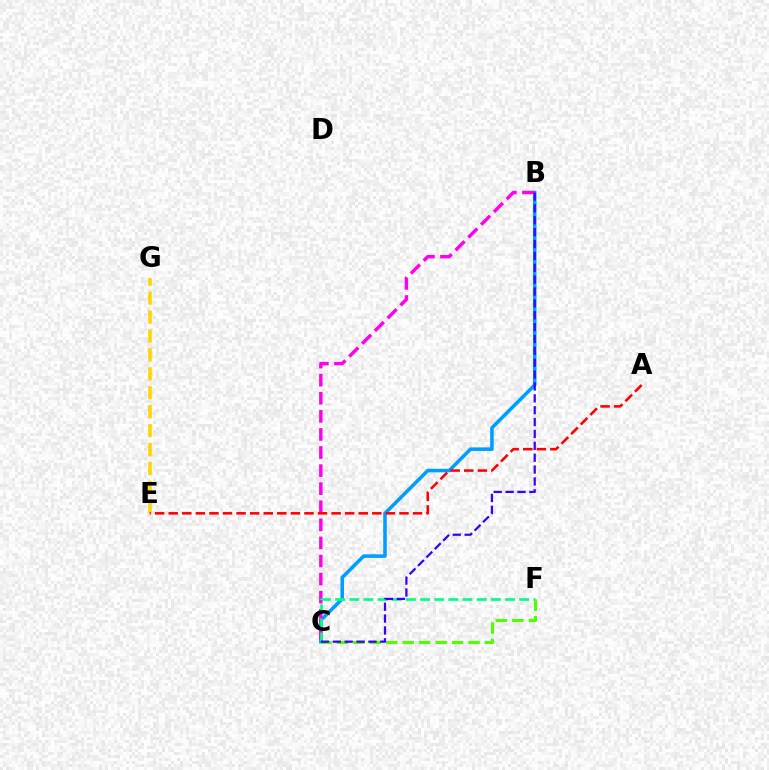{('B', 'C'): [{'color': '#009eff', 'line_style': 'solid', 'thickness': 2.56}, {'color': '#ff00ed', 'line_style': 'dashed', 'thickness': 2.46}, {'color': '#3700ff', 'line_style': 'dashed', 'thickness': 1.61}], ('C', 'F'): [{'color': '#00ff86', 'line_style': 'dashed', 'thickness': 1.92}, {'color': '#4fff00', 'line_style': 'dashed', 'thickness': 2.24}], ('E', 'G'): [{'color': '#ffd500', 'line_style': 'dashed', 'thickness': 2.57}], ('A', 'E'): [{'color': '#ff0000', 'line_style': 'dashed', 'thickness': 1.84}]}